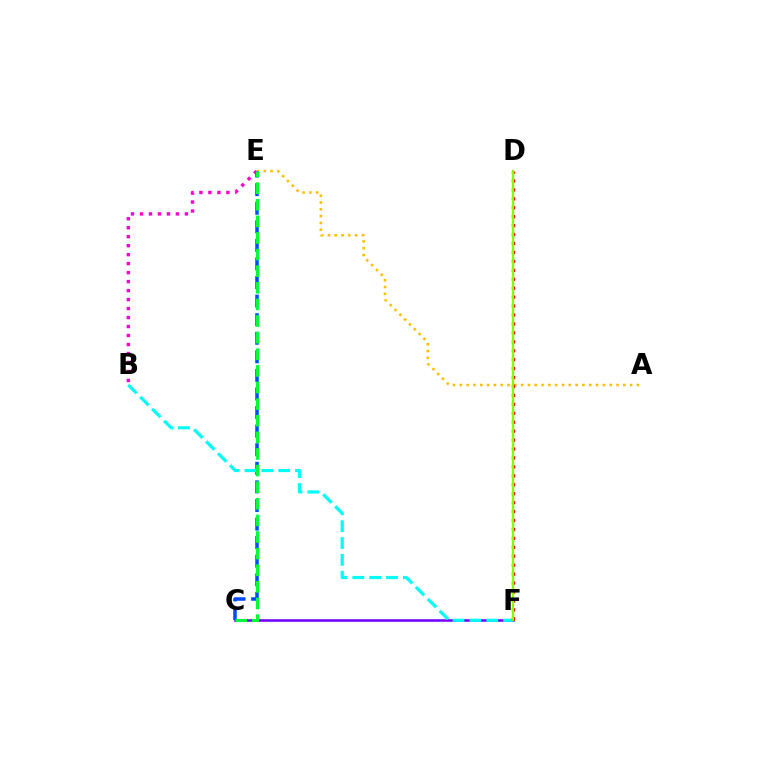{('A', 'E'): [{'color': '#ffbd00', 'line_style': 'dotted', 'thickness': 1.85}], ('C', 'F'): [{'color': '#7200ff', 'line_style': 'solid', 'thickness': 1.85}], ('C', 'E'): [{'color': '#004bff', 'line_style': 'dashed', 'thickness': 2.52}, {'color': '#00ff39', 'line_style': 'dashed', 'thickness': 2.26}], ('B', 'F'): [{'color': '#00fff6', 'line_style': 'dashed', 'thickness': 2.29}], ('B', 'E'): [{'color': '#ff00cf', 'line_style': 'dotted', 'thickness': 2.44}], ('D', 'F'): [{'color': '#ff0000', 'line_style': 'dotted', 'thickness': 2.43}, {'color': '#84ff00', 'line_style': 'solid', 'thickness': 1.62}]}